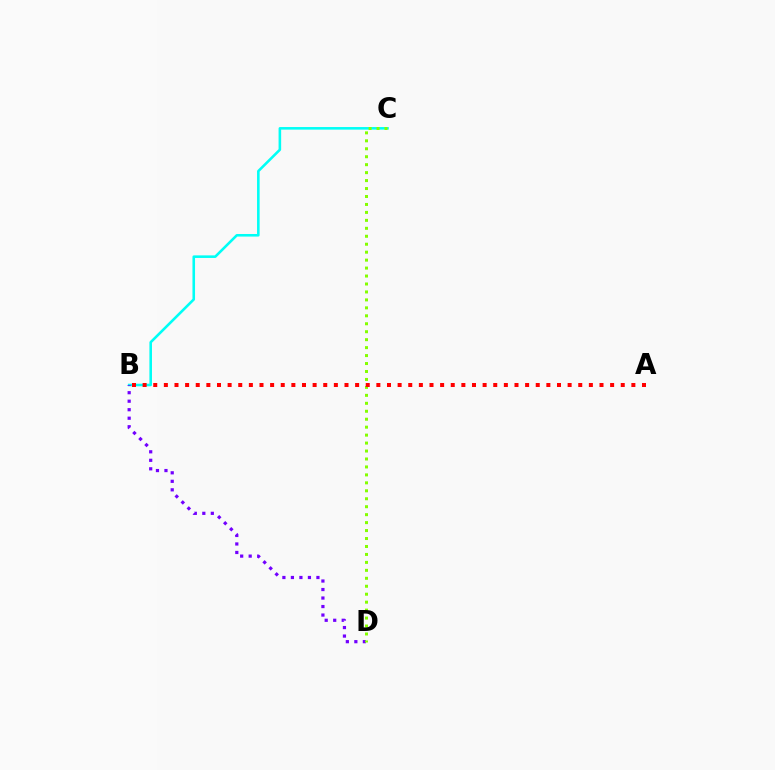{('B', 'C'): [{'color': '#00fff6', 'line_style': 'solid', 'thickness': 1.86}], ('B', 'D'): [{'color': '#7200ff', 'line_style': 'dotted', 'thickness': 2.31}], ('C', 'D'): [{'color': '#84ff00', 'line_style': 'dotted', 'thickness': 2.16}], ('A', 'B'): [{'color': '#ff0000', 'line_style': 'dotted', 'thickness': 2.89}]}